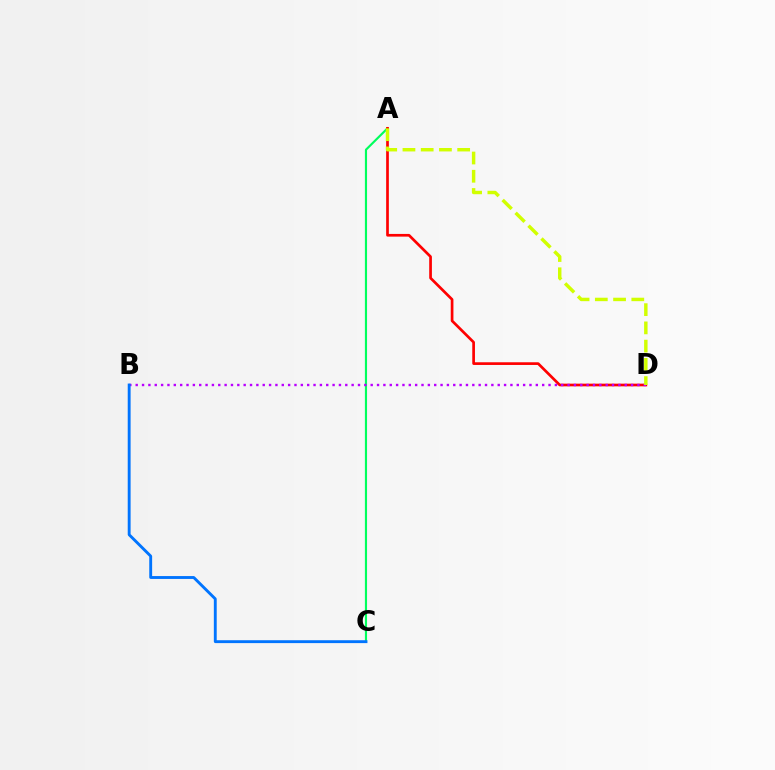{('A', 'C'): [{'color': '#00ff5c', 'line_style': 'solid', 'thickness': 1.55}], ('A', 'D'): [{'color': '#ff0000', 'line_style': 'solid', 'thickness': 1.94}, {'color': '#d1ff00', 'line_style': 'dashed', 'thickness': 2.48}], ('B', 'D'): [{'color': '#b900ff', 'line_style': 'dotted', 'thickness': 1.73}], ('B', 'C'): [{'color': '#0074ff', 'line_style': 'solid', 'thickness': 2.07}]}